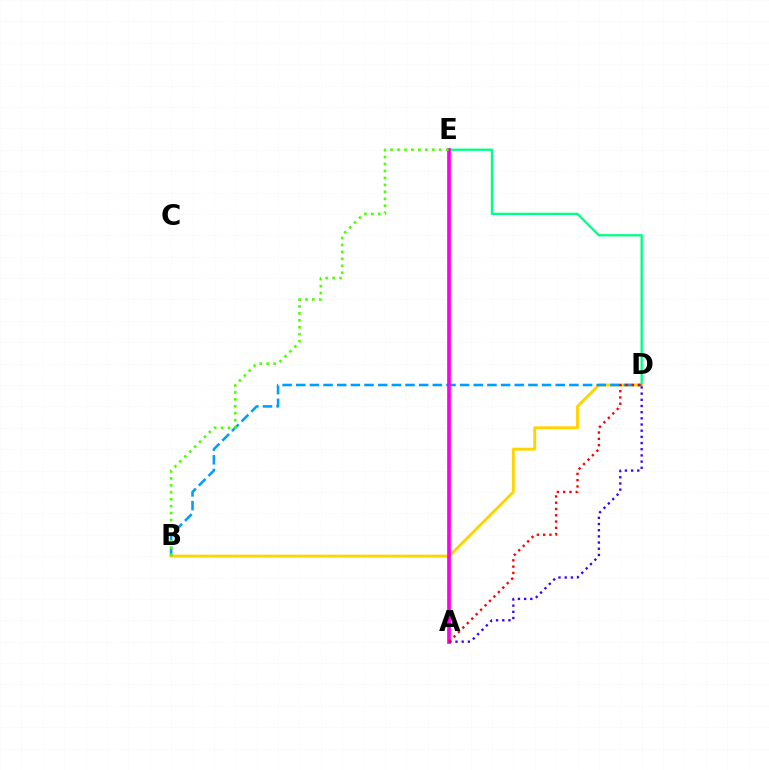{('D', 'E'): [{'color': '#00ff86', 'line_style': 'solid', 'thickness': 1.67}], ('B', 'D'): [{'color': '#ffd500', 'line_style': 'solid', 'thickness': 2.09}, {'color': '#009eff', 'line_style': 'dashed', 'thickness': 1.86}], ('A', 'E'): [{'color': '#ff00ed', 'line_style': 'solid', 'thickness': 2.66}], ('B', 'E'): [{'color': '#4fff00', 'line_style': 'dotted', 'thickness': 1.89}], ('A', 'D'): [{'color': '#3700ff', 'line_style': 'dotted', 'thickness': 1.68}, {'color': '#ff0000', 'line_style': 'dotted', 'thickness': 1.71}]}